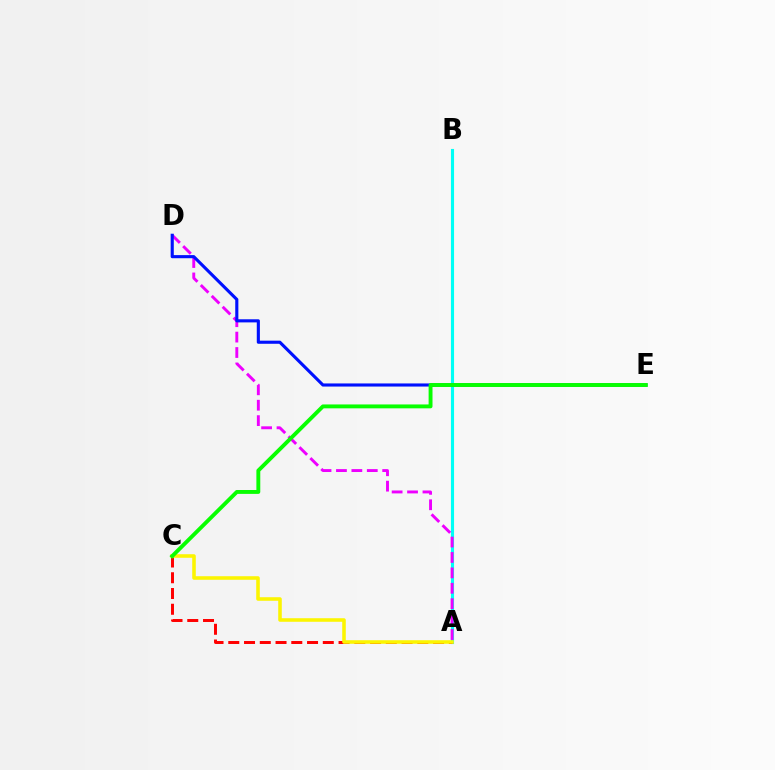{('A', 'B'): [{'color': '#00fff6', 'line_style': 'solid', 'thickness': 2.24}], ('A', 'D'): [{'color': '#ee00ff', 'line_style': 'dashed', 'thickness': 2.09}], ('D', 'E'): [{'color': '#0010ff', 'line_style': 'solid', 'thickness': 2.24}], ('A', 'C'): [{'color': '#ff0000', 'line_style': 'dashed', 'thickness': 2.14}, {'color': '#fcf500', 'line_style': 'solid', 'thickness': 2.56}], ('C', 'E'): [{'color': '#08ff00', 'line_style': 'solid', 'thickness': 2.8}]}